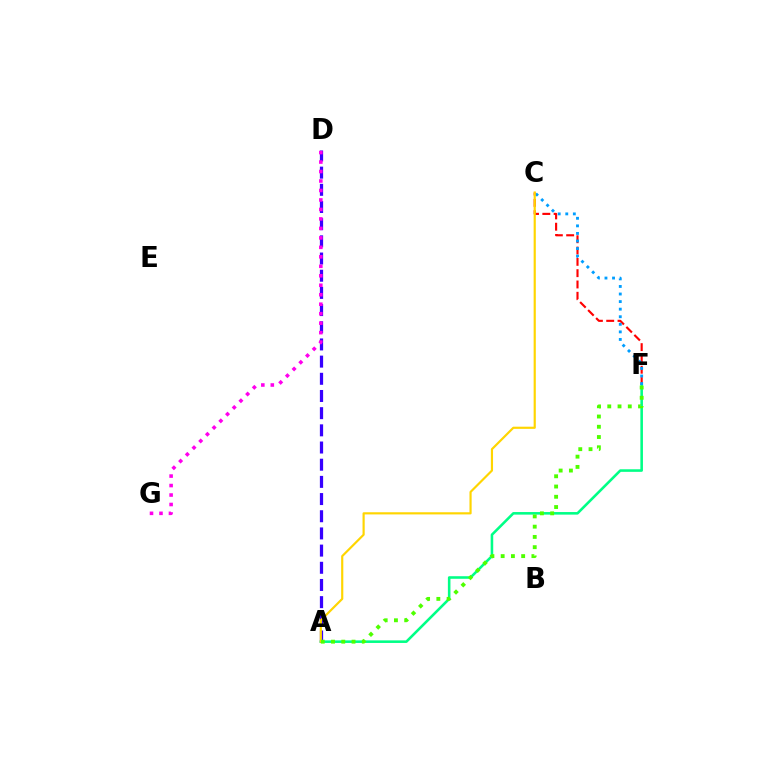{('C', 'F'): [{'color': '#ff0000', 'line_style': 'dashed', 'thickness': 1.54}, {'color': '#009eff', 'line_style': 'dotted', 'thickness': 2.06}], ('A', 'F'): [{'color': '#00ff86', 'line_style': 'solid', 'thickness': 1.85}, {'color': '#4fff00', 'line_style': 'dotted', 'thickness': 2.79}], ('A', 'D'): [{'color': '#3700ff', 'line_style': 'dashed', 'thickness': 2.33}], ('A', 'C'): [{'color': '#ffd500', 'line_style': 'solid', 'thickness': 1.56}], ('D', 'G'): [{'color': '#ff00ed', 'line_style': 'dotted', 'thickness': 2.57}]}